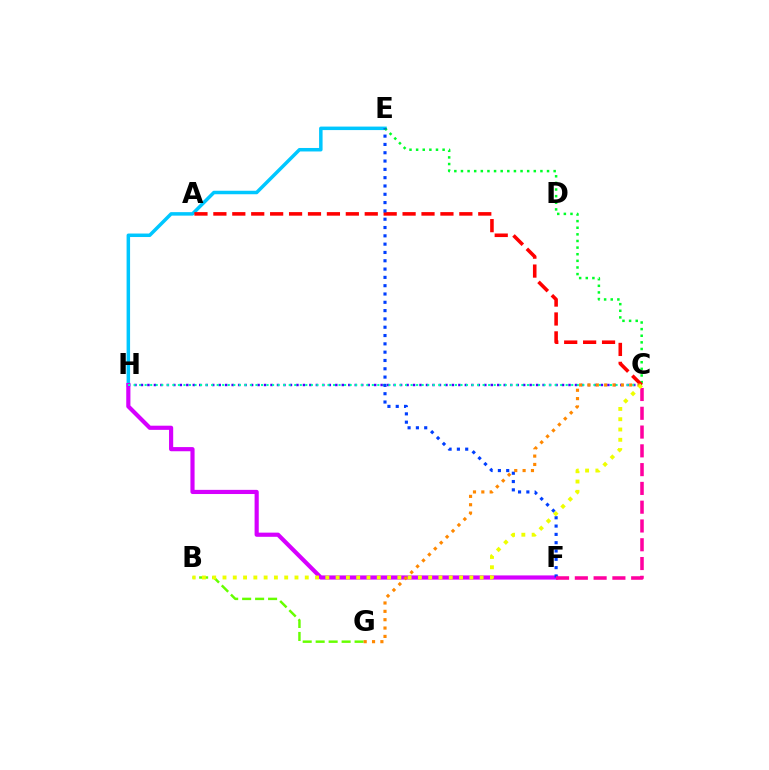{('E', 'H'): [{'color': '#00c7ff', 'line_style': 'solid', 'thickness': 2.51}], ('F', 'H'): [{'color': '#d600ff', 'line_style': 'solid', 'thickness': 3.0}], ('C', 'E'): [{'color': '#00ff27', 'line_style': 'dotted', 'thickness': 1.8}], ('C', 'H'): [{'color': '#4f00ff', 'line_style': 'dotted', 'thickness': 1.76}, {'color': '#00ffaf', 'line_style': 'dotted', 'thickness': 1.51}], ('A', 'C'): [{'color': '#ff0000', 'line_style': 'dashed', 'thickness': 2.57}], ('B', 'G'): [{'color': '#66ff00', 'line_style': 'dashed', 'thickness': 1.76}], ('E', 'F'): [{'color': '#003fff', 'line_style': 'dotted', 'thickness': 2.26}], ('C', 'F'): [{'color': '#ff00a0', 'line_style': 'dashed', 'thickness': 2.55}], ('C', 'G'): [{'color': '#ff8800', 'line_style': 'dotted', 'thickness': 2.27}], ('B', 'C'): [{'color': '#eeff00', 'line_style': 'dotted', 'thickness': 2.79}]}